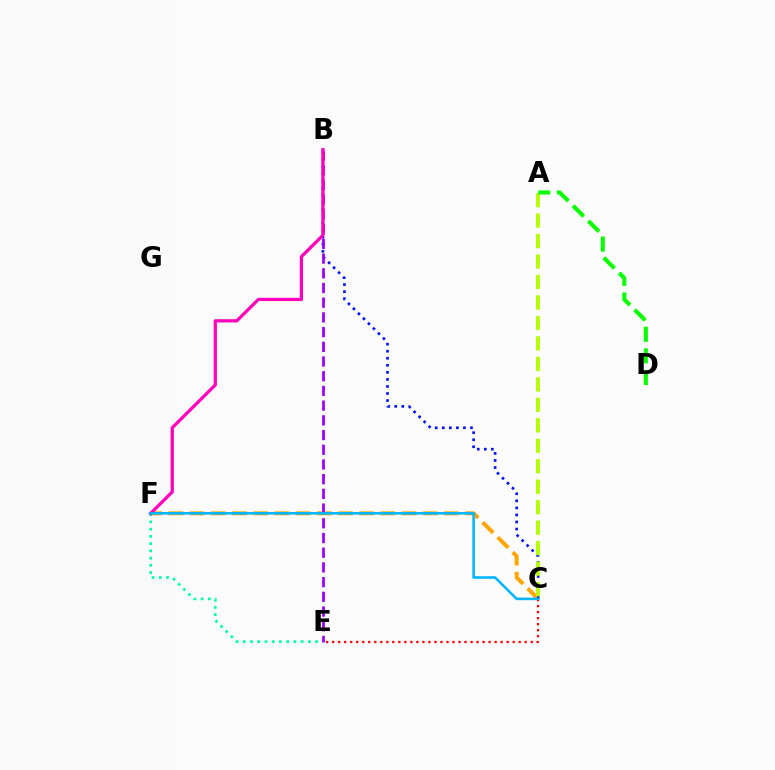{('C', 'F'): [{'color': '#ffa500', 'line_style': 'dashed', 'thickness': 2.88}, {'color': '#00b5ff', 'line_style': 'solid', 'thickness': 1.87}], ('E', 'F'): [{'color': '#00ff9d', 'line_style': 'dotted', 'thickness': 1.97}], ('C', 'E'): [{'color': '#ff0000', 'line_style': 'dotted', 'thickness': 1.63}], ('B', 'C'): [{'color': '#0010ff', 'line_style': 'dotted', 'thickness': 1.91}], ('B', 'E'): [{'color': '#9b00ff', 'line_style': 'dashed', 'thickness': 2.0}], ('B', 'F'): [{'color': '#ff00bd', 'line_style': 'solid', 'thickness': 2.34}], ('A', 'C'): [{'color': '#b3ff00', 'line_style': 'dashed', 'thickness': 2.78}], ('A', 'D'): [{'color': '#08ff00', 'line_style': 'dashed', 'thickness': 2.94}]}